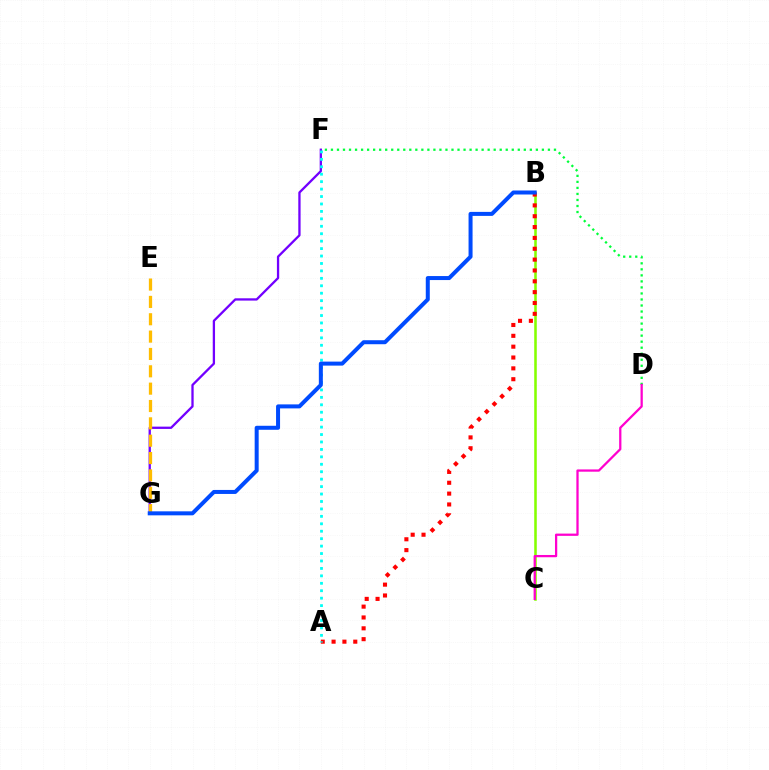{('B', 'C'): [{'color': '#84ff00', 'line_style': 'solid', 'thickness': 1.84}], ('D', 'F'): [{'color': '#00ff39', 'line_style': 'dotted', 'thickness': 1.64}], ('F', 'G'): [{'color': '#7200ff', 'line_style': 'solid', 'thickness': 1.65}], ('A', 'B'): [{'color': '#ff0000', 'line_style': 'dotted', 'thickness': 2.95}], ('E', 'G'): [{'color': '#ffbd00', 'line_style': 'dashed', 'thickness': 2.36}], ('A', 'F'): [{'color': '#00fff6', 'line_style': 'dotted', 'thickness': 2.02}], ('C', 'D'): [{'color': '#ff00cf', 'line_style': 'solid', 'thickness': 1.63}], ('B', 'G'): [{'color': '#004bff', 'line_style': 'solid', 'thickness': 2.88}]}